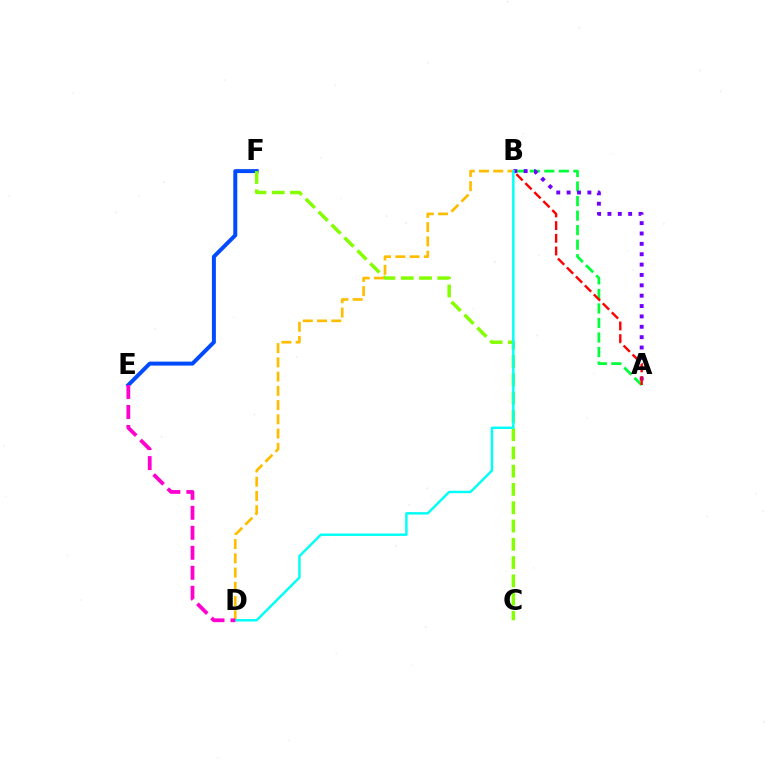{('E', 'F'): [{'color': '#004bff', 'line_style': 'solid', 'thickness': 2.86}], ('A', 'B'): [{'color': '#00ff39', 'line_style': 'dashed', 'thickness': 1.97}, {'color': '#7200ff', 'line_style': 'dotted', 'thickness': 2.82}, {'color': '#ff0000', 'line_style': 'dashed', 'thickness': 1.72}], ('C', 'F'): [{'color': '#84ff00', 'line_style': 'dashed', 'thickness': 2.48}], ('B', 'D'): [{'color': '#ffbd00', 'line_style': 'dashed', 'thickness': 1.94}, {'color': '#00fff6', 'line_style': 'solid', 'thickness': 1.75}], ('D', 'E'): [{'color': '#ff00cf', 'line_style': 'dashed', 'thickness': 2.72}]}